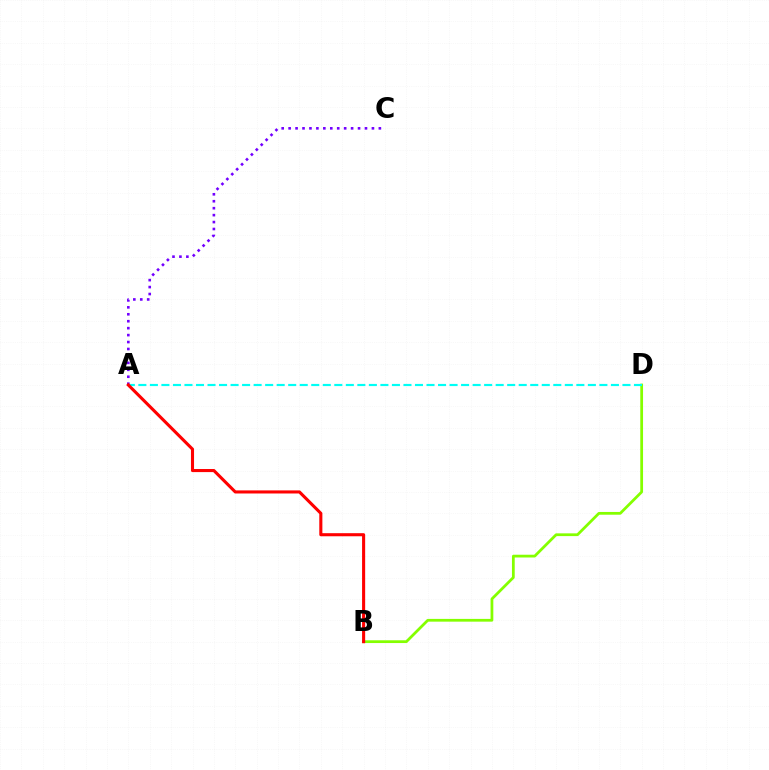{('A', 'C'): [{'color': '#7200ff', 'line_style': 'dotted', 'thickness': 1.89}], ('B', 'D'): [{'color': '#84ff00', 'line_style': 'solid', 'thickness': 1.99}], ('A', 'D'): [{'color': '#00fff6', 'line_style': 'dashed', 'thickness': 1.57}], ('A', 'B'): [{'color': '#ff0000', 'line_style': 'solid', 'thickness': 2.22}]}